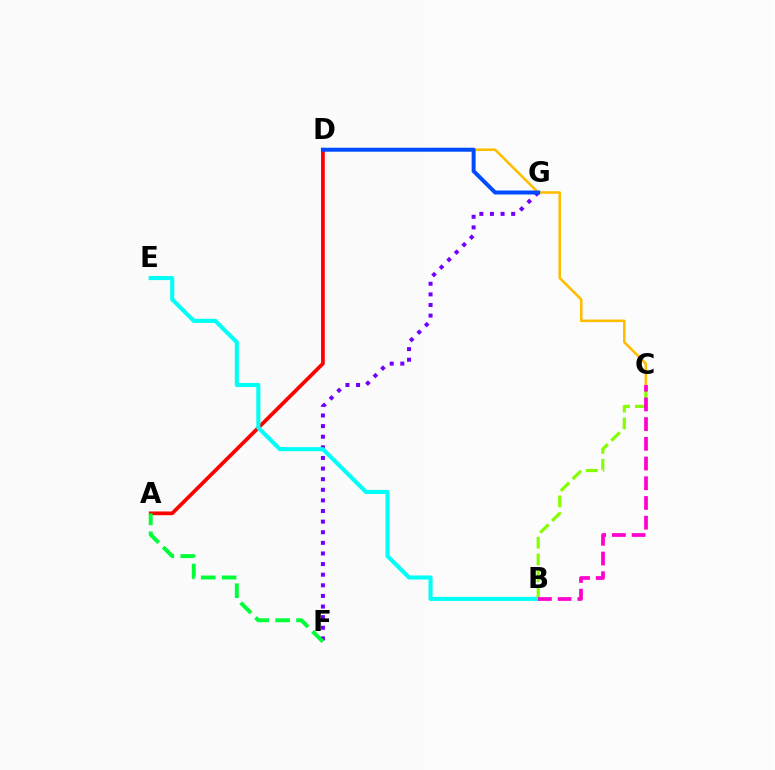{('F', 'G'): [{'color': '#7200ff', 'line_style': 'dotted', 'thickness': 2.88}], ('A', 'D'): [{'color': '#ff0000', 'line_style': 'solid', 'thickness': 2.67}], ('C', 'D'): [{'color': '#ffbd00', 'line_style': 'solid', 'thickness': 1.85}], ('D', 'G'): [{'color': '#004bff', 'line_style': 'solid', 'thickness': 2.86}], ('B', 'E'): [{'color': '#00fff6', 'line_style': 'solid', 'thickness': 2.94}], ('B', 'C'): [{'color': '#84ff00', 'line_style': 'dashed', 'thickness': 2.28}, {'color': '#ff00cf', 'line_style': 'dashed', 'thickness': 2.68}], ('A', 'F'): [{'color': '#00ff39', 'line_style': 'dashed', 'thickness': 2.84}]}